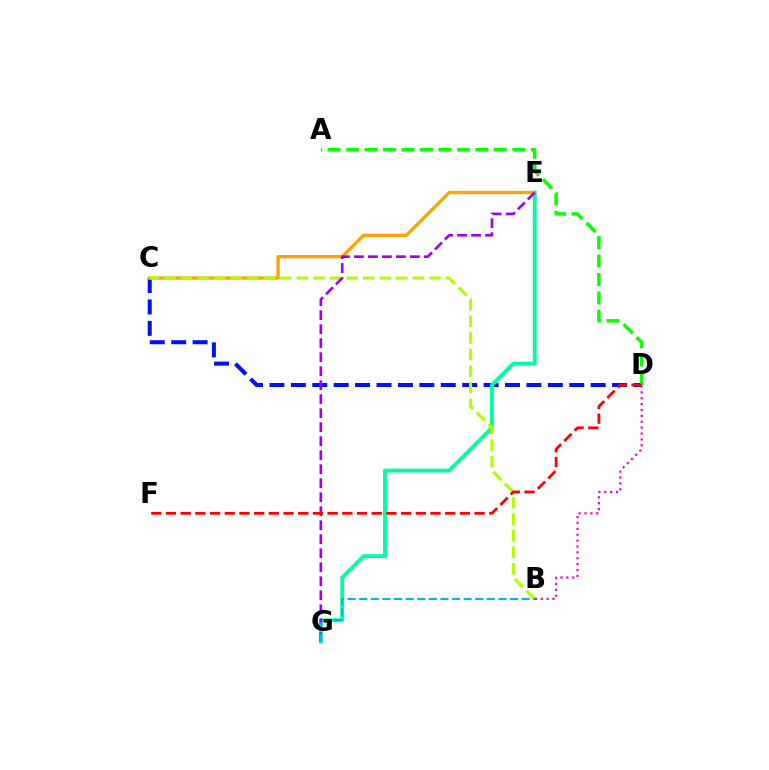{('C', 'D'): [{'color': '#0010ff', 'line_style': 'dashed', 'thickness': 2.91}], ('E', 'G'): [{'color': '#00ff9d', 'line_style': 'solid', 'thickness': 2.79}, {'color': '#9b00ff', 'line_style': 'dashed', 'thickness': 1.9}], ('C', 'E'): [{'color': '#ffa500', 'line_style': 'solid', 'thickness': 2.39}], ('A', 'D'): [{'color': '#08ff00', 'line_style': 'dashed', 'thickness': 2.51}], ('B', 'C'): [{'color': '#b3ff00', 'line_style': 'dashed', 'thickness': 2.25}], ('B', 'G'): [{'color': '#00b5ff', 'line_style': 'dashed', 'thickness': 1.58}], ('D', 'F'): [{'color': '#ff0000', 'line_style': 'dashed', 'thickness': 2.0}], ('B', 'D'): [{'color': '#ff00bd', 'line_style': 'dotted', 'thickness': 1.6}]}